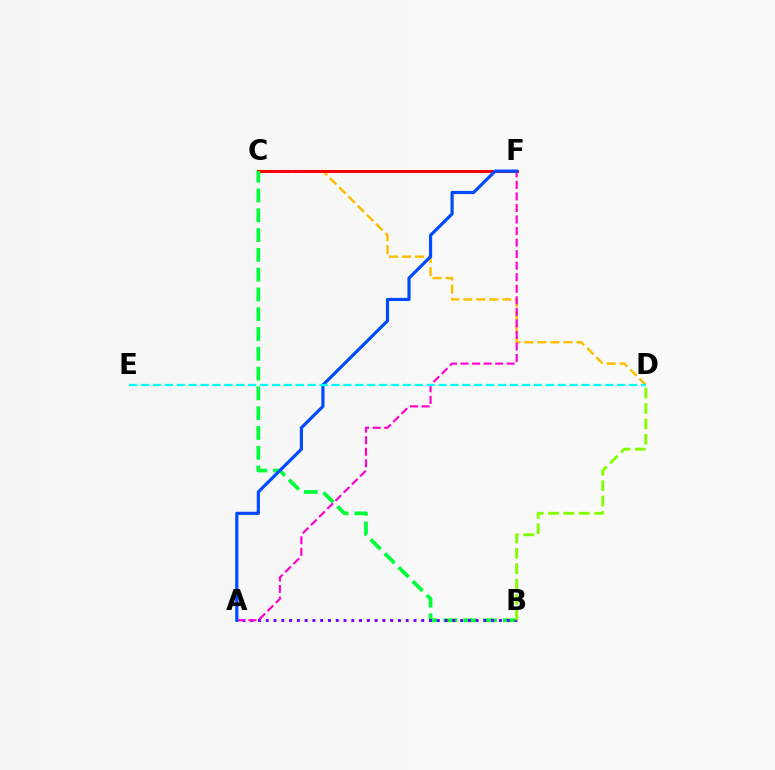{('C', 'D'): [{'color': '#ffbd00', 'line_style': 'dashed', 'thickness': 1.77}], ('C', 'F'): [{'color': '#ff0000', 'line_style': 'solid', 'thickness': 2.13}], ('B', 'C'): [{'color': '#00ff39', 'line_style': 'dashed', 'thickness': 2.69}], ('A', 'B'): [{'color': '#7200ff', 'line_style': 'dotted', 'thickness': 2.11}], ('A', 'F'): [{'color': '#ff00cf', 'line_style': 'dashed', 'thickness': 1.57}, {'color': '#004bff', 'line_style': 'solid', 'thickness': 2.29}], ('D', 'E'): [{'color': '#00fff6', 'line_style': 'dashed', 'thickness': 1.62}], ('B', 'D'): [{'color': '#84ff00', 'line_style': 'dashed', 'thickness': 2.09}]}